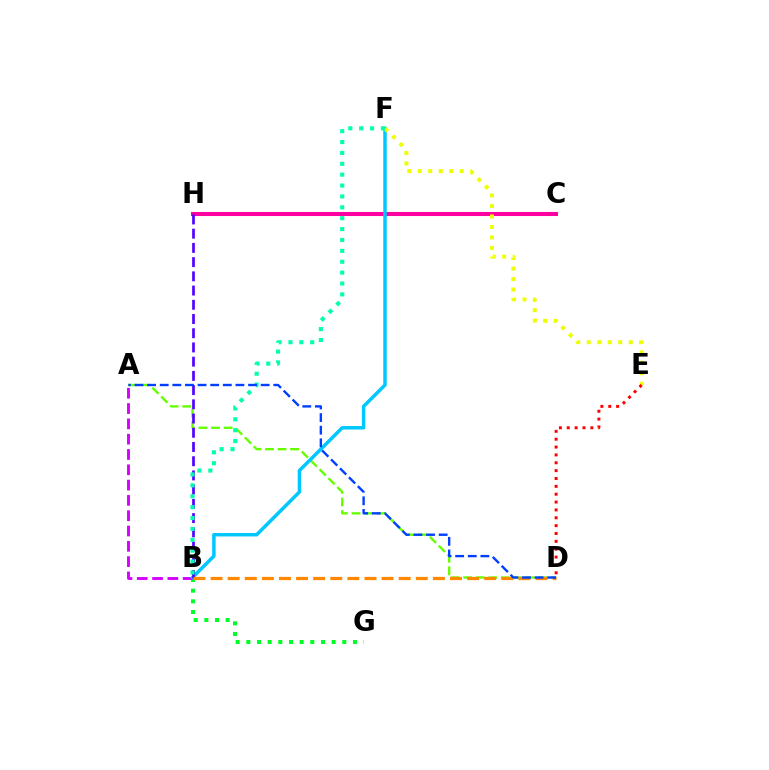{('B', 'G'): [{'color': '#00ff27', 'line_style': 'dotted', 'thickness': 2.9}], ('C', 'H'): [{'color': '#ff00a0', 'line_style': 'solid', 'thickness': 2.93}], ('A', 'B'): [{'color': '#d600ff', 'line_style': 'dashed', 'thickness': 2.08}], ('A', 'D'): [{'color': '#66ff00', 'line_style': 'dashed', 'thickness': 1.71}, {'color': '#003fff', 'line_style': 'dashed', 'thickness': 1.71}], ('B', 'F'): [{'color': '#00c7ff', 'line_style': 'solid', 'thickness': 2.5}, {'color': '#00ffaf', 'line_style': 'dotted', 'thickness': 2.96}], ('B', 'H'): [{'color': '#4f00ff', 'line_style': 'dashed', 'thickness': 1.93}], ('E', 'F'): [{'color': '#eeff00', 'line_style': 'dotted', 'thickness': 2.85}], ('B', 'D'): [{'color': '#ff8800', 'line_style': 'dashed', 'thickness': 2.32}], ('D', 'E'): [{'color': '#ff0000', 'line_style': 'dotted', 'thickness': 2.14}]}